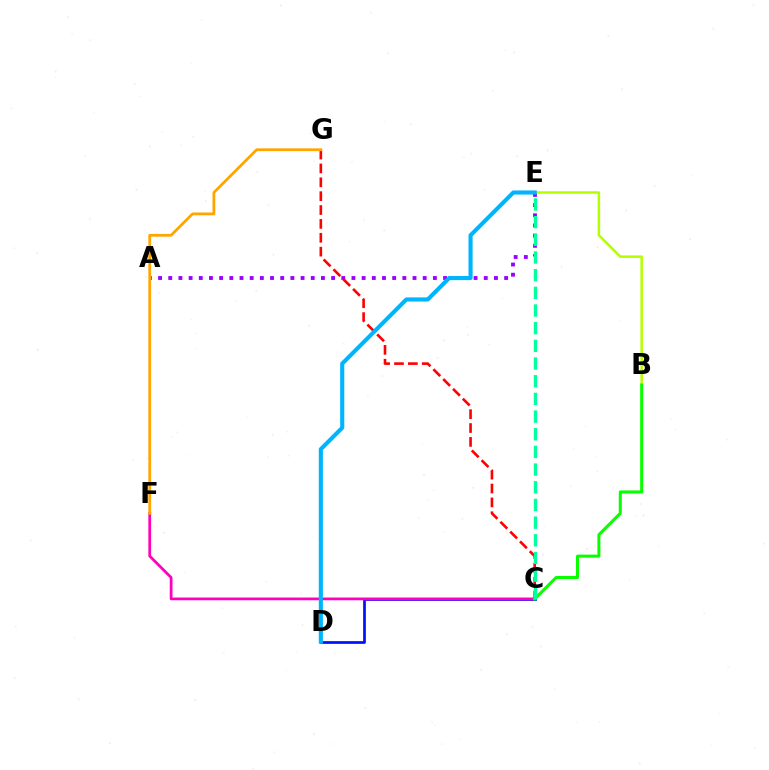{('A', 'E'): [{'color': '#9b00ff', 'line_style': 'dotted', 'thickness': 2.77}], ('C', 'G'): [{'color': '#ff0000', 'line_style': 'dashed', 'thickness': 1.88}], ('C', 'D'): [{'color': '#0010ff', 'line_style': 'solid', 'thickness': 1.95}], ('C', 'F'): [{'color': '#ff00bd', 'line_style': 'solid', 'thickness': 1.97}], ('F', 'G'): [{'color': '#ffa500', 'line_style': 'solid', 'thickness': 1.99}], ('B', 'E'): [{'color': '#b3ff00', 'line_style': 'solid', 'thickness': 1.81}], ('D', 'E'): [{'color': '#00b5ff', 'line_style': 'solid', 'thickness': 2.96}], ('B', 'C'): [{'color': '#08ff00', 'line_style': 'solid', 'thickness': 2.18}], ('C', 'E'): [{'color': '#00ff9d', 'line_style': 'dashed', 'thickness': 2.4}]}